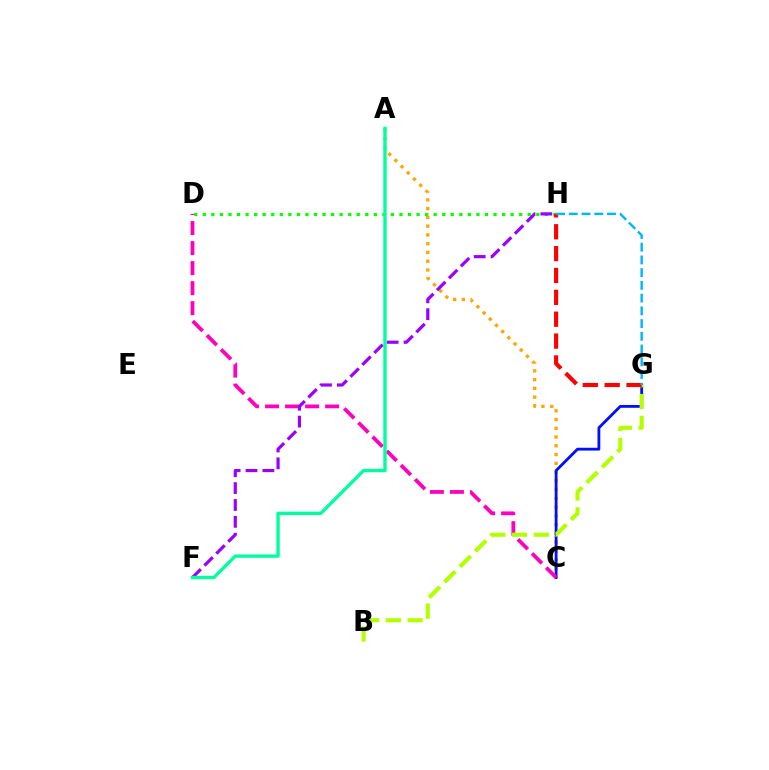{('D', 'H'): [{'color': '#08ff00', 'line_style': 'dotted', 'thickness': 2.32}], ('A', 'C'): [{'color': '#ffa500', 'line_style': 'dotted', 'thickness': 2.38}], ('C', 'G'): [{'color': '#0010ff', 'line_style': 'solid', 'thickness': 2.03}], ('C', 'D'): [{'color': '#ff00bd', 'line_style': 'dashed', 'thickness': 2.72}], ('F', 'H'): [{'color': '#9b00ff', 'line_style': 'dashed', 'thickness': 2.29}], ('B', 'G'): [{'color': '#b3ff00', 'line_style': 'dashed', 'thickness': 2.96}], ('G', 'H'): [{'color': '#ff0000', 'line_style': 'dashed', 'thickness': 2.97}, {'color': '#00b5ff', 'line_style': 'dashed', 'thickness': 1.73}], ('A', 'F'): [{'color': '#00ff9d', 'line_style': 'solid', 'thickness': 2.42}]}